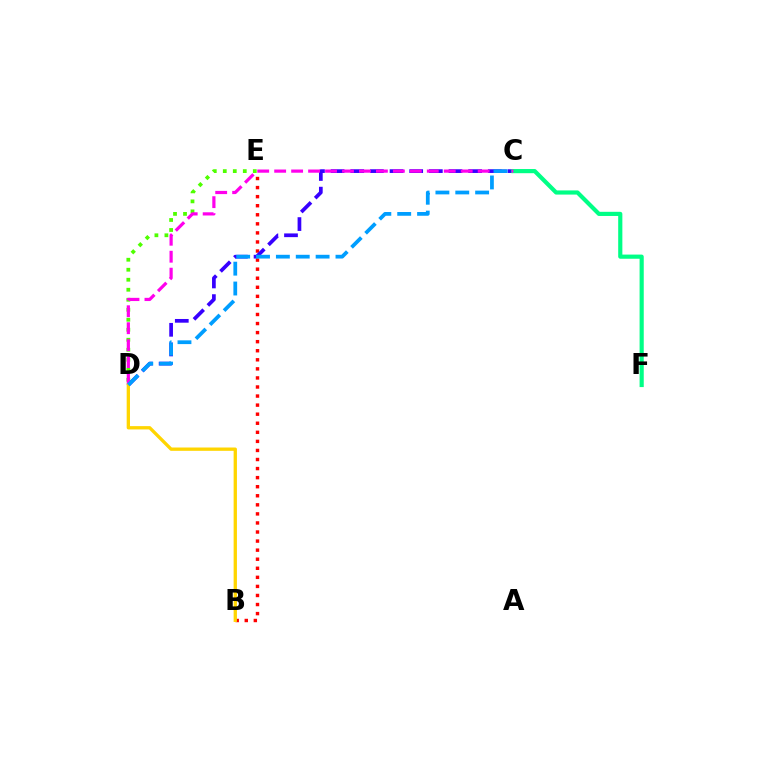{('D', 'E'): [{'color': '#4fff00', 'line_style': 'dotted', 'thickness': 2.72}], ('B', 'E'): [{'color': '#ff0000', 'line_style': 'dotted', 'thickness': 2.46}], ('C', 'D'): [{'color': '#3700ff', 'line_style': 'dashed', 'thickness': 2.67}, {'color': '#ff00ed', 'line_style': 'dashed', 'thickness': 2.3}, {'color': '#009eff', 'line_style': 'dashed', 'thickness': 2.7}], ('C', 'F'): [{'color': '#00ff86', 'line_style': 'solid', 'thickness': 3.0}], ('B', 'D'): [{'color': '#ffd500', 'line_style': 'solid', 'thickness': 2.39}]}